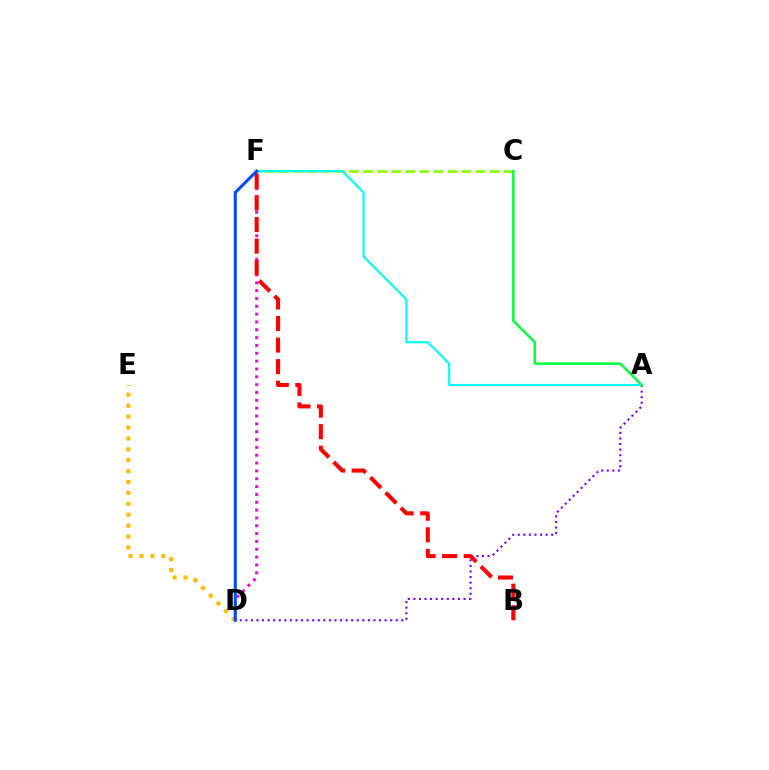{('D', 'F'): [{'color': '#ff00cf', 'line_style': 'dotted', 'thickness': 2.13}, {'color': '#004bff', 'line_style': 'solid', 'thickness': 2.2}], ('A', 'D'): [{'color': '#7200ff', 'line_style': 'dotted', 'thickness': 1.51}], ('B', 'F'): [{'color': '#ff0000', 'line_style': 'dashed', 'thickness': 2.93}], ('D', 'E'): [{'color': '#ffbd00', 'line_style': 'dotted', 'thickness': 2.96}], ('C', 'F'): [{'color': '#84ff00', 'line_style': 'dashed', 'thickness': 1.91}], ('A', 'F'): [{'color': '#00fff6', 'line_style': 'solid', 'thickness': 1.55}], ('A', 'C'): [{'color': '#00ff39', 'line_style': 'solid', 'thickness': 1.75}]}